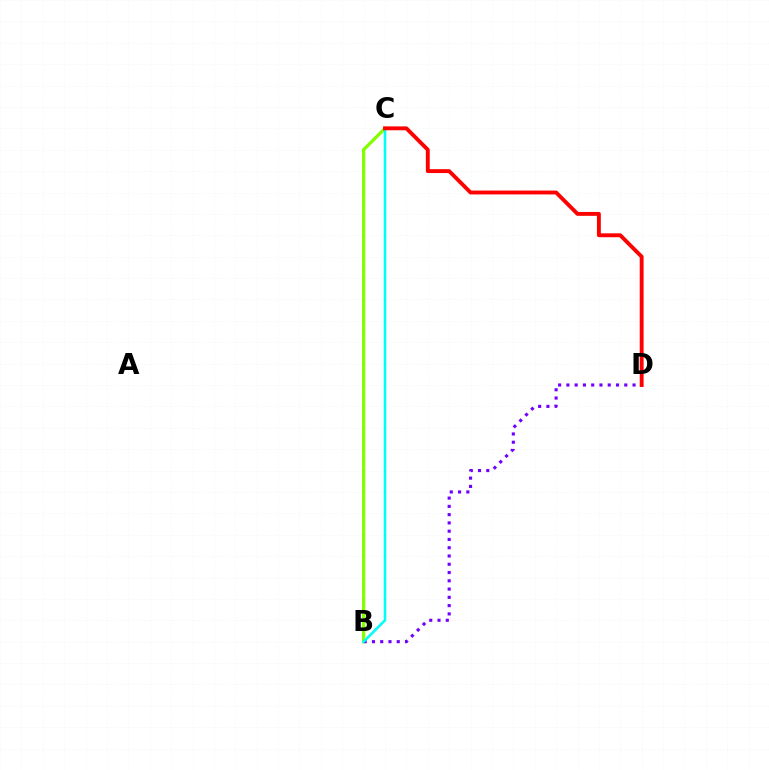{('B', 'C'): [{'color': '#84ff00', 'line_style': 'solid', 'thickness': 2.36}, {'color': '#00fff6', 'line_style': 'solid', 'thickness': 1.88}], ('B', 'D'): [{'color': '#7200ff', 'line_style': 'dotted', 'thickness': 2.25}], ('C', 'D'): [{'color': '#ff0000', 'line_style': 'solid', 'thickness': 2.79}]}